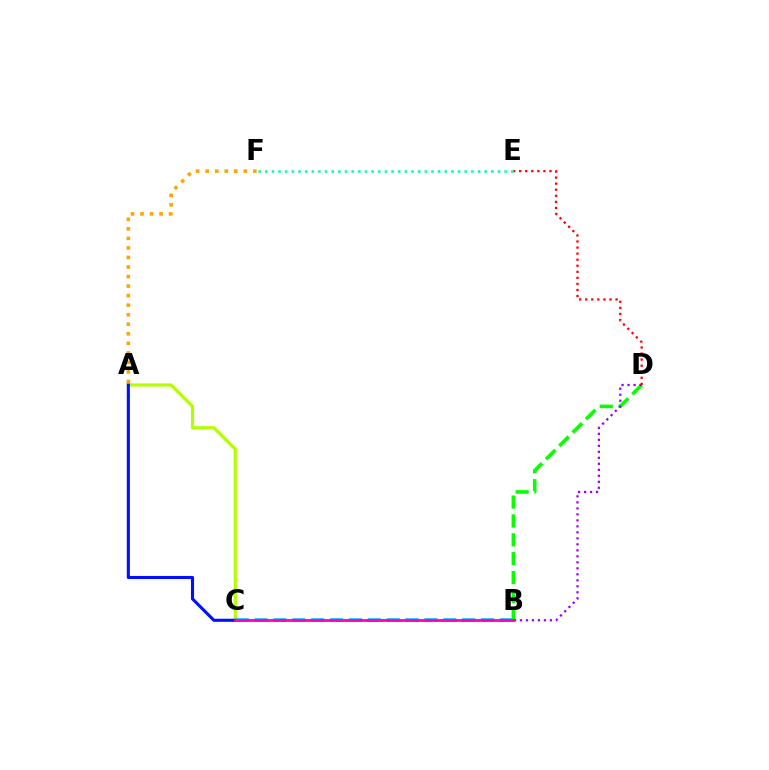{('A', 'C'): [{'color': '#b3ff00', 'line_style': 'solid', 'thickness': 2.28}, {'color': '#0010ff', 'line_style': 'solid', 'thickness': 2.23}], ('B', 'C'): [{'color': '#00b5ff', 'line_style': 'dashed', 'thickness': 2.56}, {'color': '#ff00bd', 'line_style': 'solid', 'thickness': 2.0}], ('A', 'F'): [{'color': '#ffa500', 'line_style': 'dotted', 'thickness': 2.59}], ('B', 'D'): [{'color': '#08ff00', 'line_style': 'dashed', 'thickness': 2.56}, {'color': '#9b00ff', 'line_style': 'dotted', 'thickness': 1.63}], ('D', 'E'): [{'color': '#ff0000', 'line_style': 'dotted', 'thickness': 1.65}], ('E', 'F'): [{'color': '#00ff9d', 'line_style': 'dotted', 'thickness': 1.81}]}